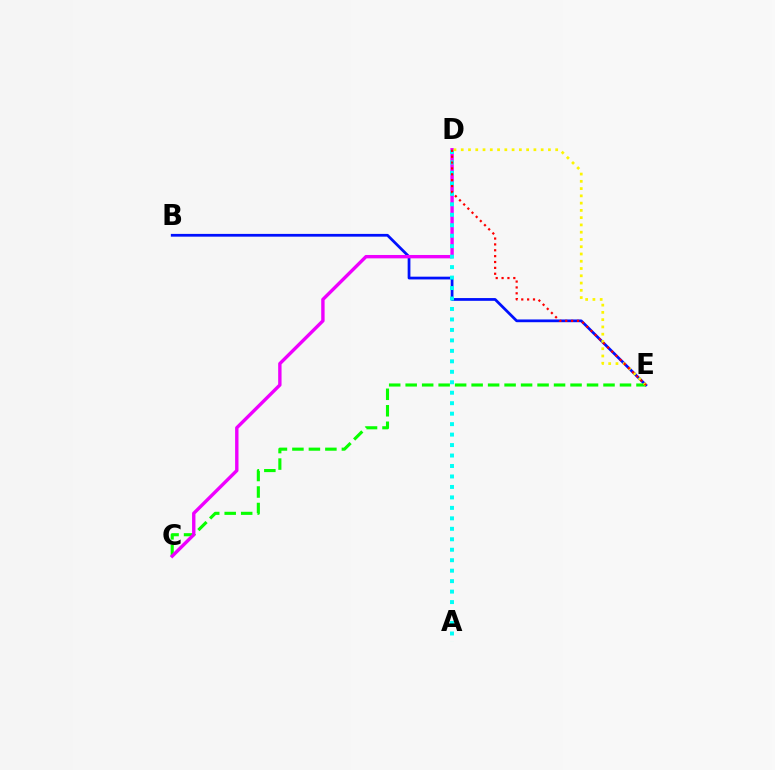{('B', 'E'): [{'color': '#0010ff', 'line_style': 'solid', 'thickness': 1.98}], ('C', 'E'): [{'color': '#08ff00', 'line_style': 'dashed', 'thickness': 2.24}], ('C', 'D'): [{'color': '#ee00ff', 'line_style': 'solid', 'thickness': 2.44}], ('A', 'D'): [{'color': '#00fff6', 'line_style': 'dotted', 'thickness': 2.84}], ('D', 'E'): [{'color': '#fcf500', 'line_style': 'dotted', 'thickness': 1.97}, {'color': '#ff0000', 'line_style': 'dotted', 'thickness': 1.59}]}